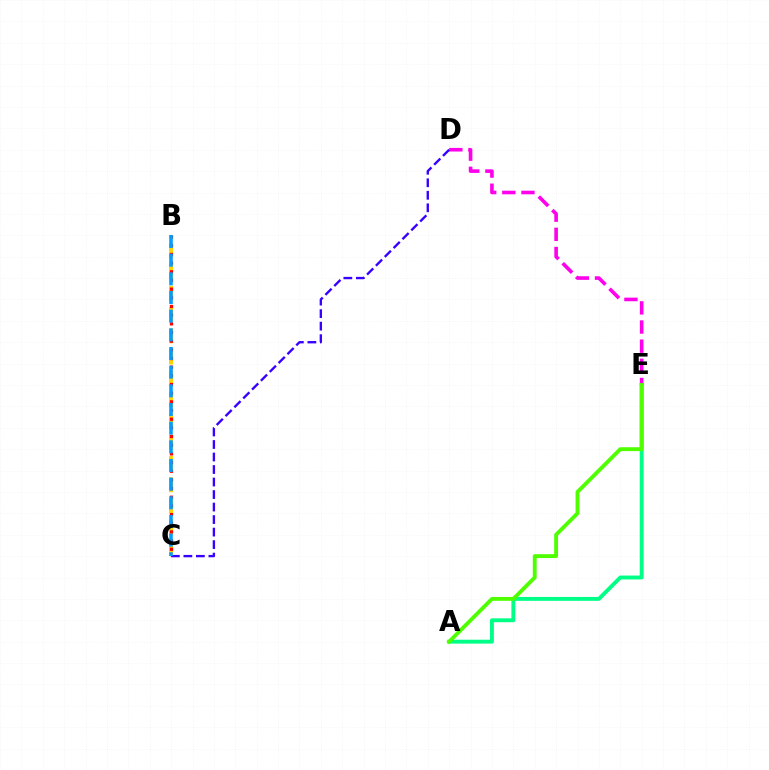{('B', 'C'): [{'color': '#ffd500', 'line_style': 'dashed', 'thickness': 2.89}, {'color': '#ff0000', 'line_style': 'dotted', 'thickness': 2.36}, {'color': '#009eff', 'line_style': 'dashed', 'thickness': 2.54}], ('A', 'E'): [{'color': '#00ff86', 'line_style': 'solid', 'thickness': 2.8}, {'color': '#4fff00', 'line_style': 'solid', 'thickness': 2.78}], ('D', 'E'): [{'color': '#ff00ed', 'line_style': 'dashed', 'thickness': 2.6}], ('C', 'D'): [{'color': '#3700ff', 'line_style': 'dashed', 'thickness': 1.7}]}